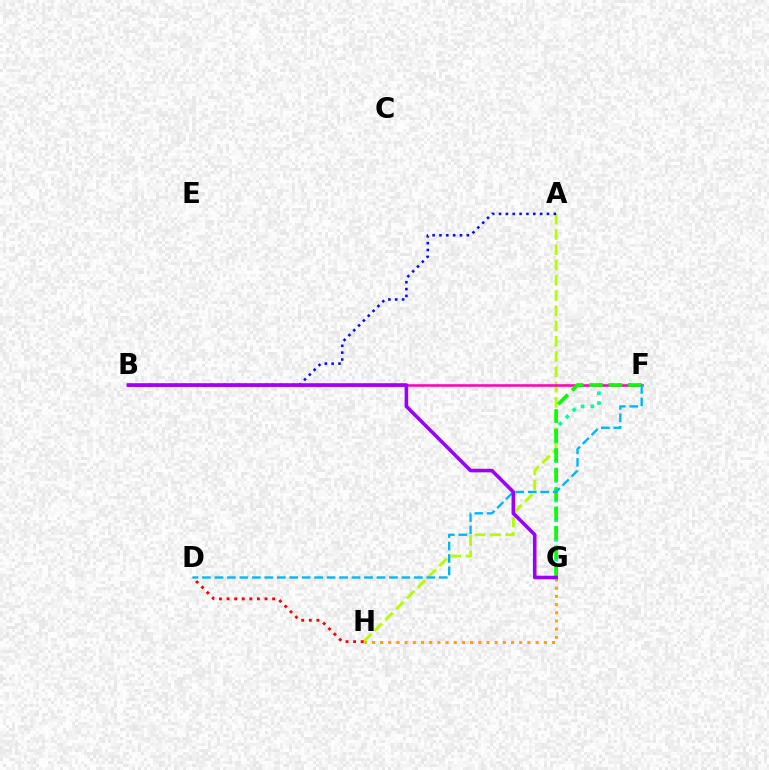{('A', 'H'): [{'color': '#b3ff00', 'line_style': 'dashed', 'thickness': 2.07}], ('D', 'H'): [{'color': '#ff0000', 'line_style': 'dotted', 'thickness': 2.06}], ('F', 'G'): [{'color': '#00ff9d', 'line_style': 'dotted', 'thickness': 2.67}, {'color': '#08ff00', 'line_style': 'dashed', 'thickness': 2.64}], ('B', 'F'): [{'color': '#ff00bd', 'line_style': 'solid', 'thickness': 1.84}], ('D', 'F'): [{'color': '#00b5ff', 'line_style': 'dashed', 'thickness': 1.69}], ('A', 'B'): [{'color': '#0010ff', 'line_style': 'dotted', 'thickness': 1.86}], ('G', 'H'): [{'color': '#ffa500', 'line_style': 'dotted', 'thickness': 2.22}], ('B', 'G'): [{'color': '#9b00ff', 'line_style': 'solid', 'thickness': 2.58}]}